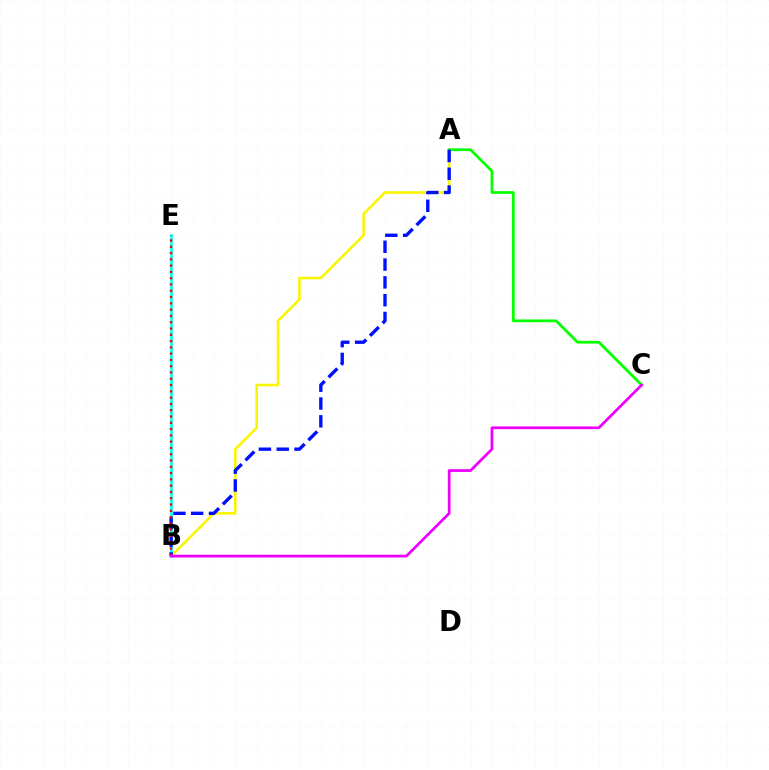{('A', 'B'): [{'color': '#fcf500', 'line_style': 'solid', 'thickness': 1.86}, {'color': '#0010ff', 'line_style': 'dashed', 'thickness': 2.42}], ('A', 'C'): [{'color': '#08ff00', 'line_style': 'solid', 'thickness': 1.99}], ('B', 'E'): [{'color': '#00fff6', 'line_style': 'solid', 'thickness': 1.92}, {'color': '#ff0000', 'line_style': 'dotted', 'thickness': 1.71}], ('B', 'C'): [{'color': '#ee00ff', 'line_style': 'solid', 'thickness': 1.97}]}